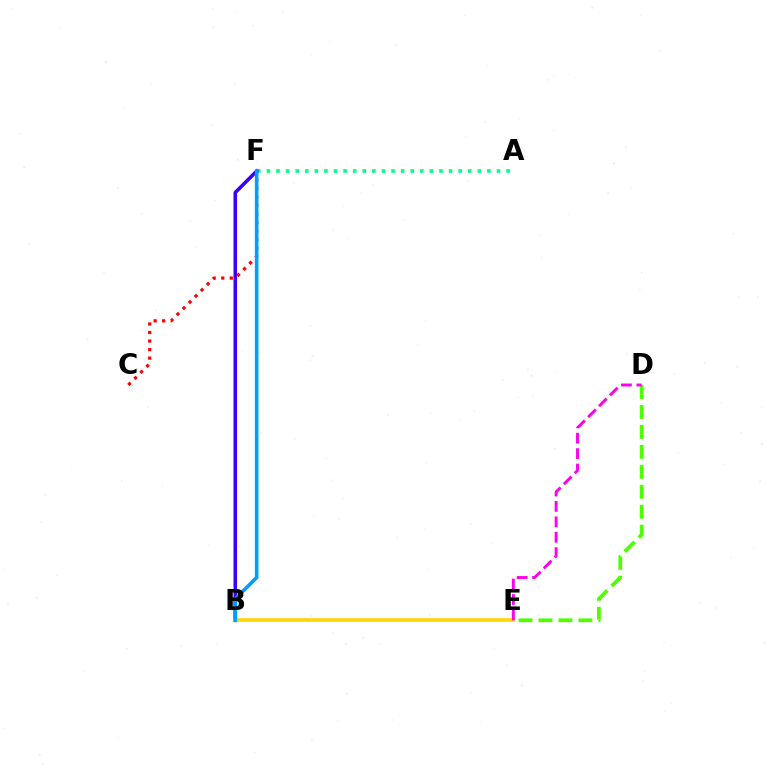{('A', 'F'): [{'color': '#00ff86', 'line_style': 'dotted', 'thickness': 2.6}], ('D', 'E'): [{'color': '#4fff00', 'line_style': 'dashed', 'thickness': 2.71}, {'color': '#ff00ed', 'line_style': 'dashed', 'thickness': 2.09}], ('B', 'F'): [{'color': '#3700ff', 'line_style': 'solid', 'thickness': 2.57}, {'color': '#009eff', 'line_style': 'solid', 'thickness': 2.61}], ('C', 'F'): [{'color': '#ff0000', 'line_style': 'dotted', 'thickness': 2.32}], ('B', 'E'): [{'color': '#ffd500', 'line_style': 'solid', 'thickness': 2.61}]}